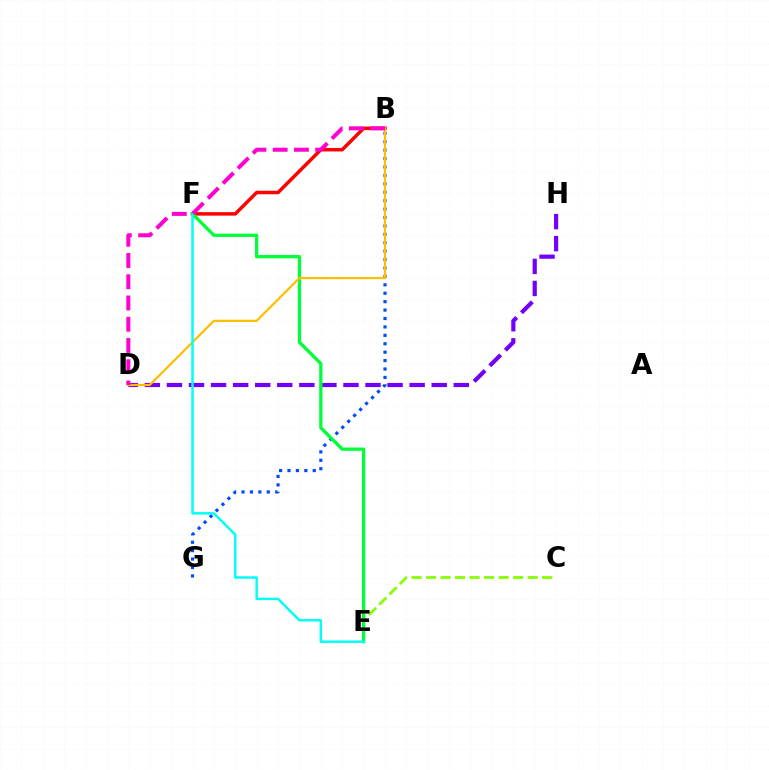{('D', 'H'): [{'color': '#7200ff', 'line_style': 'dashed', 'thickness': 3.0}], ('B', 'F'): [{'color': '#ff0000', 'line_style': 'solid', 'thickness': 2.51}], ('C', 'E'): [{'color': '#84ff00', 'line_style': 'dashed', 'thickness': 1.97}], ('B', 'G'): [{'color': '#004bff', 'line_style': 'dotted', 'thickness': 2.29}], ('E', 'F'): [{'color': '#00ff39', 'line_style': 'solid', 'thickness': 2.38}, {'color': '#00fff6', 'line_style': 'solid', 'thickness': 1.77}], ('B', 'D'): [{'color': '#ffbd00', 'line_style': 'solid', 'thickness': 1.58}, {'color': '#ff00cf', 'line_style': 'dashed', 'thickness': 2.89}]}